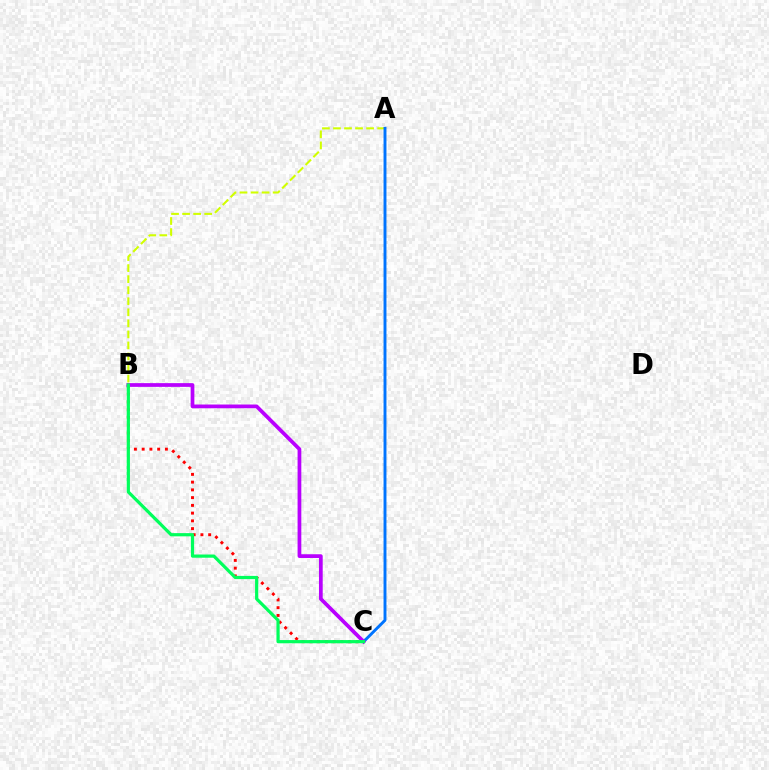{('B', 'C'): [{'color': '#ff0000', 'line_style': 'dotted', 'thickness': 2.11}, {'color': '#b900ff', 'line_style': 'solid', 'thickness': 2.69}, {'color': '#00ff5c', 'line_style': 'solid', 'thickness': 2.31}], ('A', 'B'): [{'color': '#d1ff00', 'line_style': 'dashed', 'thickness': 1.5}], ('A', 'C'): [{'color': '#0074ff', 'line_style': 'solid', 'thickness': 2.1}]}